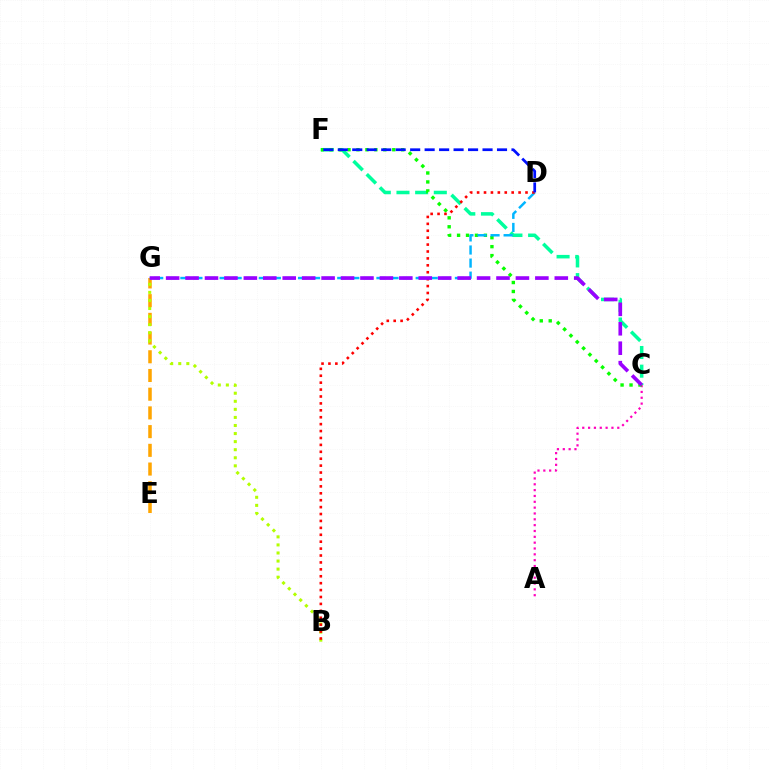{('E', 'G'): [{'color': '#ffa500', 'line_style': 'dashed', 'thickness': 2.54}], ('C', 'F'): [{'color': '#00ff9d', 'line_style': 'dashed', 'thickness': 2.54}, {'color': '#08ff00', 'line_style': 'dotted', 'thickness': 2.43}], ('B', 'G'): [{'color': '#b3ff00', 'line_style': 'dotted', 'thickness': 2.19}], ('A', 'C'): [{'color': '#ff00bd', 'line_style': 'dotted', 'thickness': 1.59}], ('D', 'G'): [{'color': '#00b5ff', 'line_style': 'dashed', 'thickness': 1.78}], ('B', 'D'): [{'color': '#ff0000', 'line_style': 'dotted', 'thickness': 1.88}], ('D', 'F'): [{'color': '#0010ff', 'line_style': 'dashed', 'thickness': 1.97}], ('C', 'G'): [{'color': '#9b00ff', 'line_style': 'dashed', 'thickness': 2.64}]}